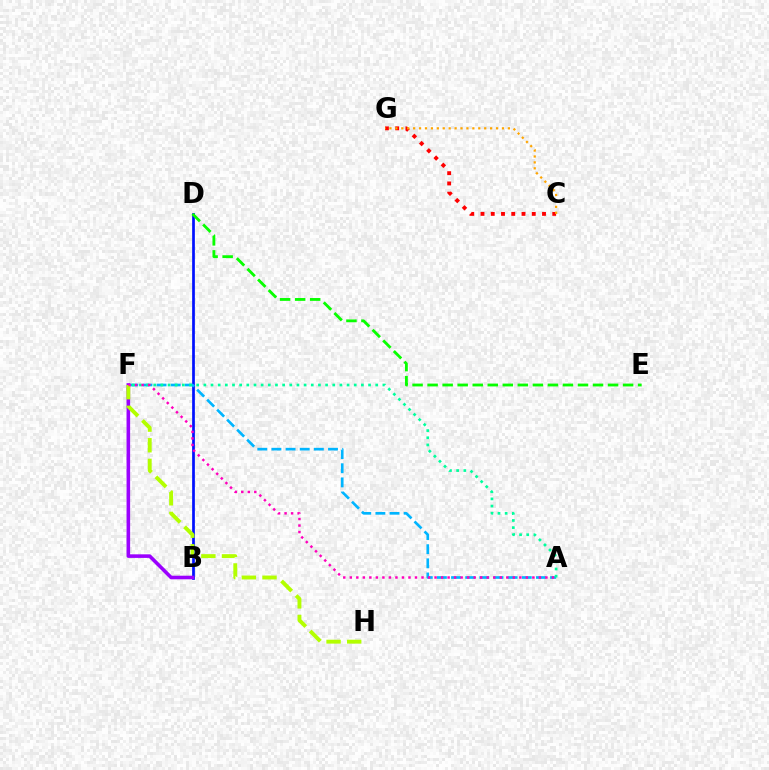{('B', 'D'): [{'color': '#0010ff', 'line_style': 'solid', 'thickness': 1.96}], ('A', 'F'): [{'color': '#00b5ff', 'line_style': 'dashed', 'thickness': 1.92}, {'color': '#00ff9d', 'line_style': 'dotted', 'thickness': 1.95}, {'color': '#ff00bd', 'line_style': 'dotted', 'thickness': 1.77}], ('C', 'G'): [{'color': '#ff0000', 'line_style': 'dotted', 'thickness': 2.79}, {'color': '#ffa500', 'line_style': 'dotted', 'thickness': 1.61}], ('B', 'F'): [{'color': '#9b00ff', 'line_style': 'solid', 'thickness': 2.58}], ('F', 'H'): [{'color': '#b3ff00', 'line_style': 'dashed', 'thickness': 2.8}], ('D', 'E'): [{'color': '#08ff00', 'line_style': 'dashed', 'thickness': 2.04}]}